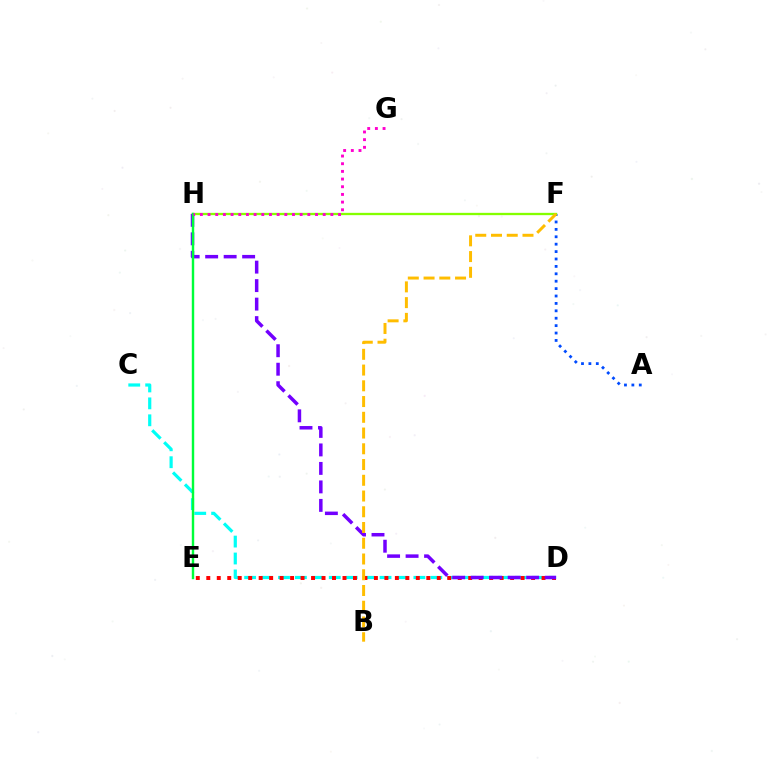{('A', 'F'): [{'color': '#004bff', 'line_style': 'dotted', 'thickness': 2.01}], ('C', 'D'): [{'color': '#00fff6', 'line_style': 'dashed', 'thickness': 2.3}], ('F', 'H'): [{'color': '#84ff00', 'line_style': 'solid', 'thickness': 1.66}], ('D', 'E'): [{'color': '#ff0000', 'line_style': 'dotted', 'thickness': 2.85}], ('D', 'H'): [{'color': '#7200ff', 'line_style': 'dashed', 'thickness': 2.51}], ('E', 'H'): [{'color': '#00ff39', 'line_style': 'solid', 'thickness': 1.75}], ('B', 'F'): [{'color': '#ffbd00', 'line_style': 'dashed', 'thickness': 2.14}], ('G', 'H'): [{'color': '#ff00cf', 'line_style': 'dotted', 'thickness': 2.09}]}